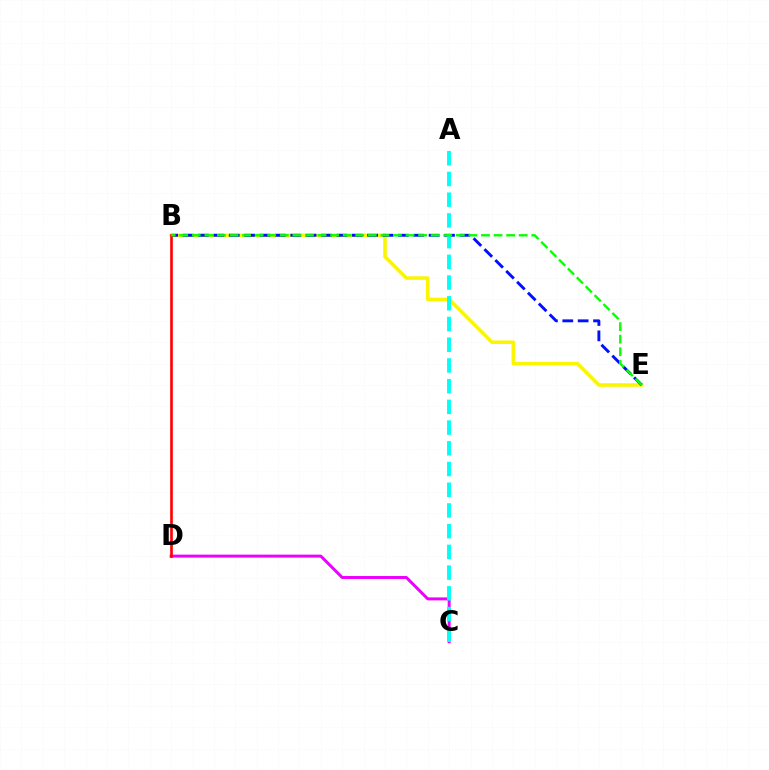{('B', 'E'): [{'color': '#fcf500', 'line_style': 'solid', 'thickness': 2.54}, {'color': '#0010ff', 'line_style': 'dashed', 'thickness': 2.09}, {'color': '#08ff00', 'line_style': 'dashed', 'thickness': 1.71}], ('C', 'D'): [{'color': '#ee00ff', 'line_style': 'solid', 'thickness': 2.14}], ('B', 'D'): [{'color': '#ff0000', 'line_style': 'solid', 'thickness': 1.89}], ('A', 'C'): [{'color': '#00fff6', 'line_style': 'dashed', 'thickness': 2.81}]}